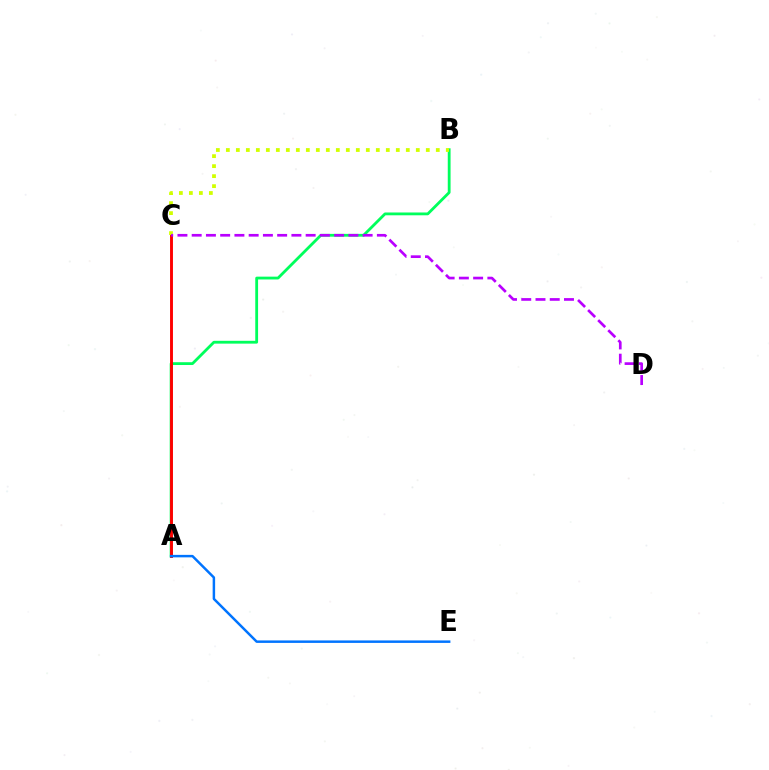{('A', 'B'): [{'color': '#00ff5c', 'line_style': 'solid', 'thickness': 2.02}], ('A', 'C'): [{'color': '#ff0000', 'line_style': 'solid', 'thickness': 2.09}], ('A', 'E'): [{'color': '#0074ff', 'line_style': 'solid', 'thickness': 1.79}], ('B', 'C'): [{'color': '#d1ff00', 'line_style': 'dotted', 'thickness': 2.72}], ('C', 'D'): [{'color': '#b900ff', 'line_style': 'dashed', 'thickness': 1.94}]}